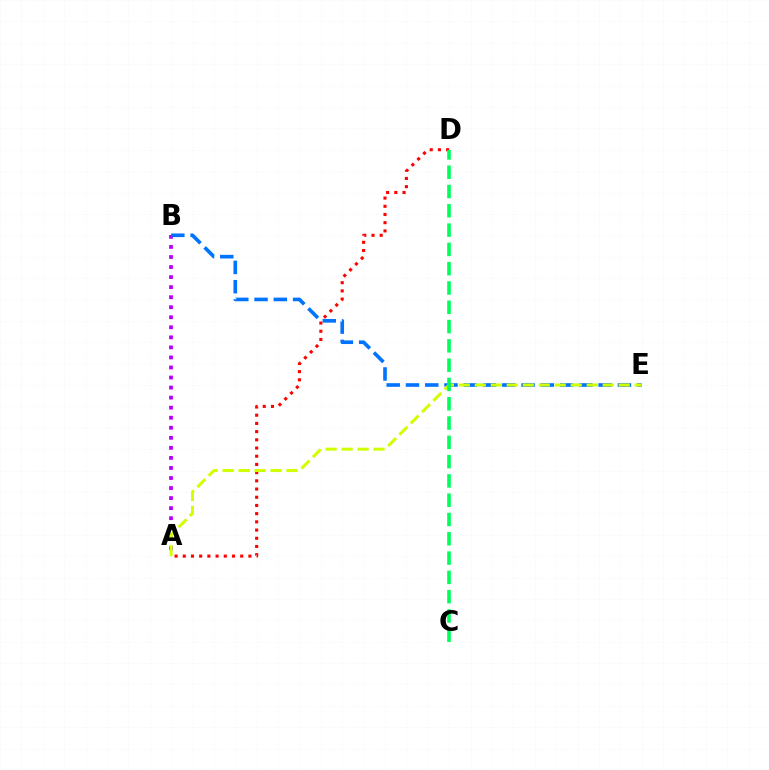{('A', 'B'): [{'color': '#b900ff', 'line_style': 'dotted', 'thickness': 2.73}], ('B', 'E'): [{'color': '#0074ff', 'line_style': 'dashed', 'thickness': 2.62}], ('A', 'D'): [{'color': '#ff0000', 'line_style': 'dotted', 'thickness': 2.23}], ('A', 'E'): [{'color': '#d1ff00', 'line_style': 'dashed', 'thickness': 2.17}], ('C', 'D'): [{'color': '#00ff5c', 'line_style': 'dashed', 'thickness': 2.62}]}